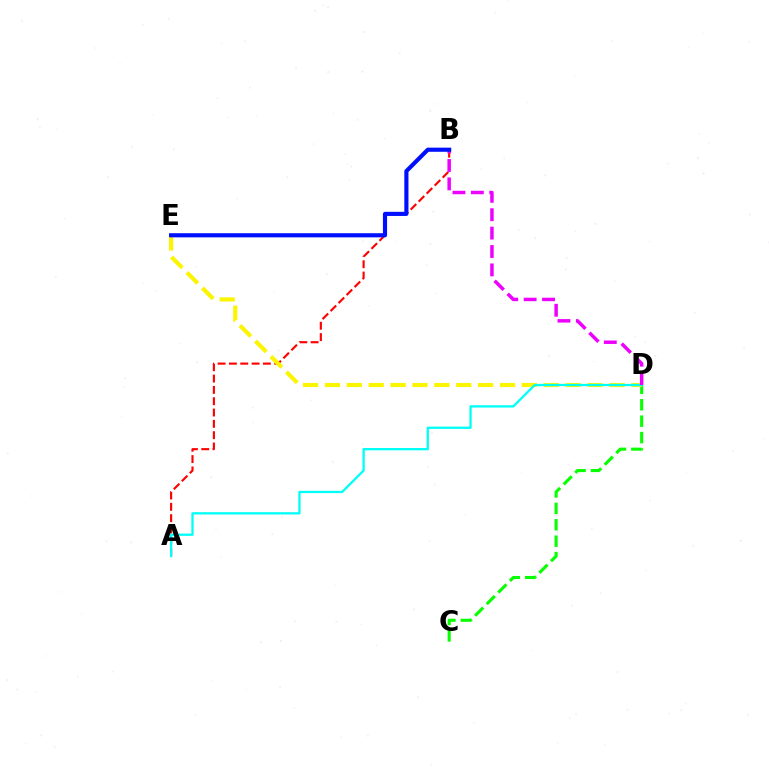{('C', 'D'): [{'color': '#08ff00', 'line_style': 'dashed', 'thickness': 2.23}], ('A', 'B'): [{'color': '#ff0000', 'line_style': 'dashed', 'thickness': 1.54}], ('D', 'E'): [{'color': '#fcf500', 'line_style': 'dashed', 'thickness': 2.97}], ('A', 'D'): [{'color': '#00fff6', 'line_style': 'solid', 'thickness': 1.65}], ('B', 'D'): [{'color': '#ee00ff', 'line_style': 'dashed', 'thickness': 2.5}], ('B', 'E'): [{'color': '#0010ff', 'line_style': 'solid', 'thickness': 2.98}]}